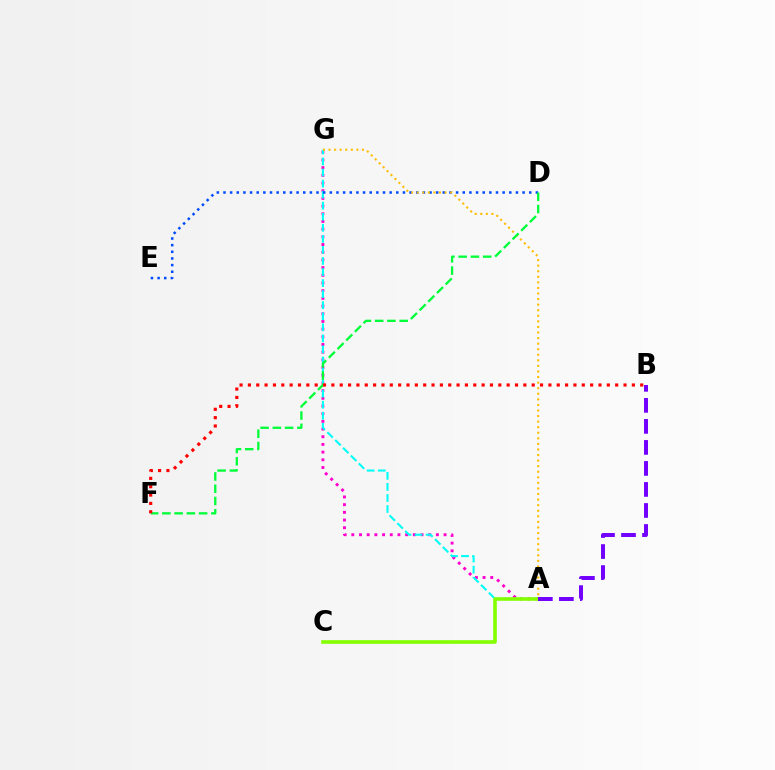{('A', 'G'): [{'color': '#ff00cf', 'line_style': 'dotted', 'thickness': 2.09}, {'color': '#00fff6', 'line_style': 'dashed', 'thickness': 1.5}, {'color': '#ffbd00', 'line_style': 'dotted', 'thickness': 1.51}], ('D', 'E'): [{'color': '#004bff', 'line_style': 'dotted', 'thickness': 1.81}], ('A', 'C'): [{'color': '#84ff00', 'line_style': 'solid', 'thickness': 2.6}], ('A', 'B'): [{'color': '#7200ff', 'line_style': 'dashed', 'thickness': 2.86}], ('D', 'F'): [{'color': '#00ff39', 'line_style': 'dashed', 'thickness': 1.66}], ('B', 'F'): [{'color': '#ff0000', 'line_style': 'dotted', 'thickness': 2.27}]}